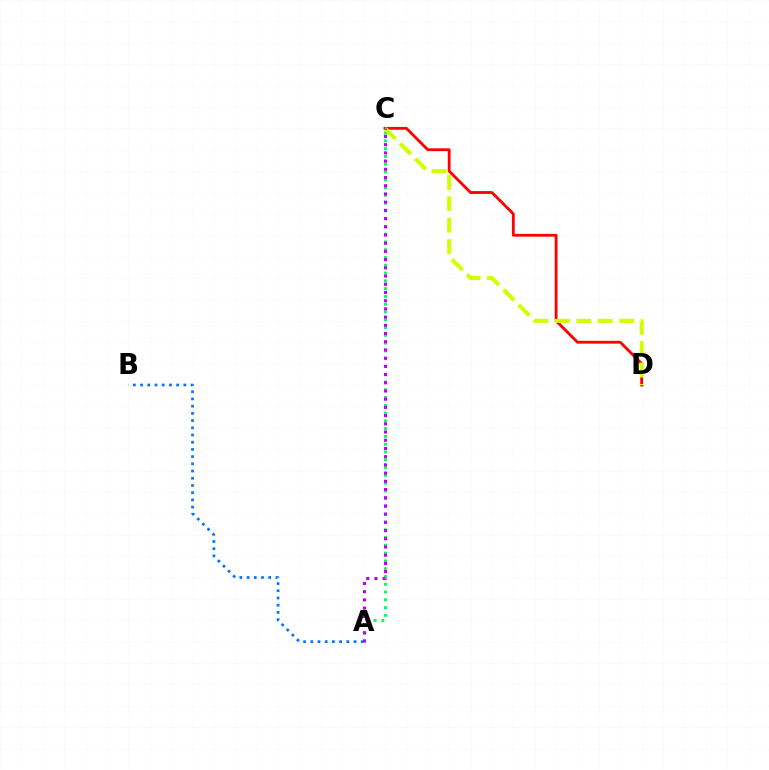{('A', 'C'): [{'color': '#00ff5c', 'line_style': 'dotted', 'thickness': 2.11}, {'color': '#b900ff', 'line_style': 'dotted', 'thickness': 2.23}], ('C', 'D'): [{'color': '#ff0000', 'line_style': 'solid', 'thickness': 2.03}, {'color': '#d1ff00', 'line_style': 'dashed', 'thickness': 2.91}], ('A', 'B'): [{'color': '#0074ff', 'line_style': 'dotted', 'thickness': 1.96}]}